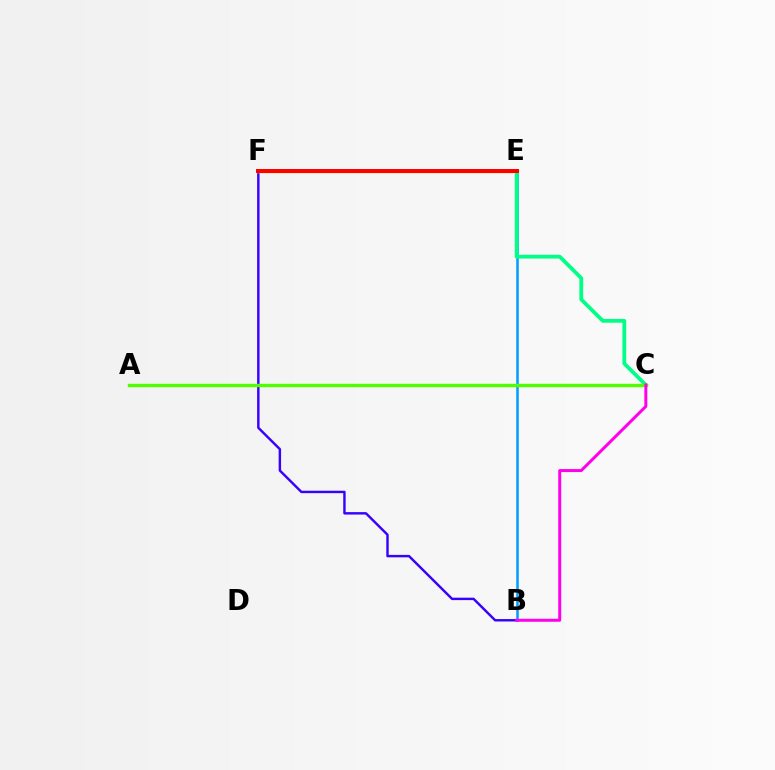{('B', 'F'): [{'color': '#3700ff', 'line_style': 'solid', 'thickness': 1.75}], ('E', 'F'): [{'color': '#ffd500', 'line_style': 'solid', 'thickness': 2.48}, {'color': '#ff0000', 'line_style': 'solid', 'thickness': 2.88}], ('B', 'E'): [{'color': '#009eff', 'line_style': 'solid', 'thickness': 1.82}], ('C', 'E'): [{'color': '#00ff86', 'line_style': 'solid', 'thickness': 2.71}], ('A', 'C'): [{'color': '#4fff00', 'line_style': 'solid', 'thickness': 2.45}], ('B', 'C'): [{'color': '#ff00ed', 'line_style': 'solid', 'thickness': 2.15}]}